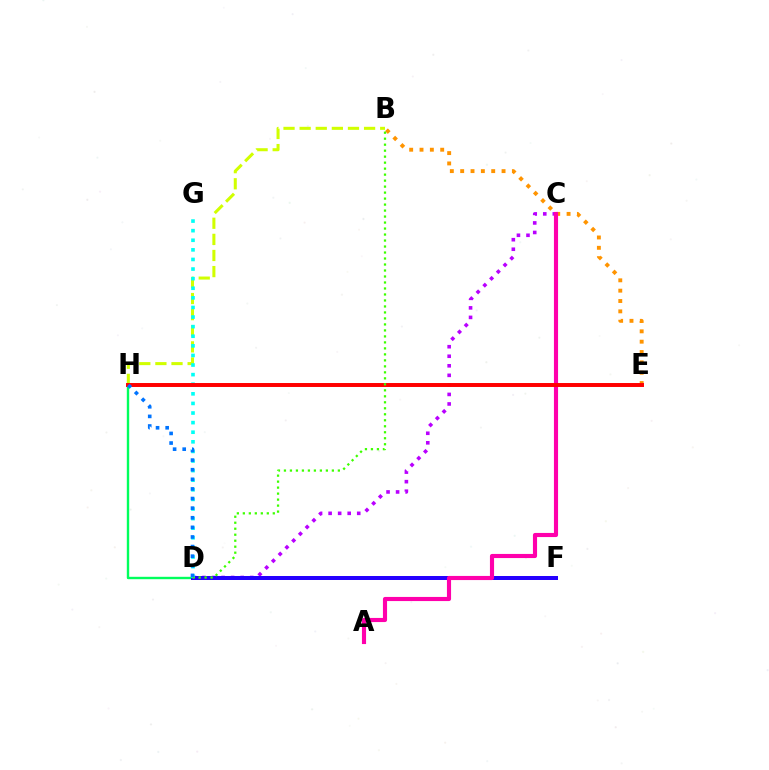{('C', 'D'): [{'color': '#b900ff', 'line_style': 'dotted', 'thickness': 2.59}], ('D', 'H'): [{'color': '#00ff5c', 'line_style': 'solid', 'thickness': 1.72}, {'color': '#0074ff', 'line_style': 'dotted', 'thickness': 2.61}], ('B', 'H'): [{'color': '#d1ff00', 'line_style': 'dashed', 'thickness': 2.19}], ('D', 'F'): [{'color': '#2500ff', 'line_style': 'solid', 'thickness': 2.87}], ('D', 'G'): [{'color': '#00fff6', 'line_style': 'dotted', 'thickness': 2.61}], ('B', 'E'): [{'color': '#ff9400', 'line_style': 'dotted', 'thickness': 2.81}], ('A', 'C'): [{'color': '#ff00ac', 'line_style': 'solid', 'thickness': 2.97}], ('E', 'H'): [{'color': '#ff0000', 'line_style': 'solid', 'thickness': 2.84}], ('B', 'D'): [{'color': '#3dff00', 'line_style': 'dotted', 'thickness': 1.63}]}